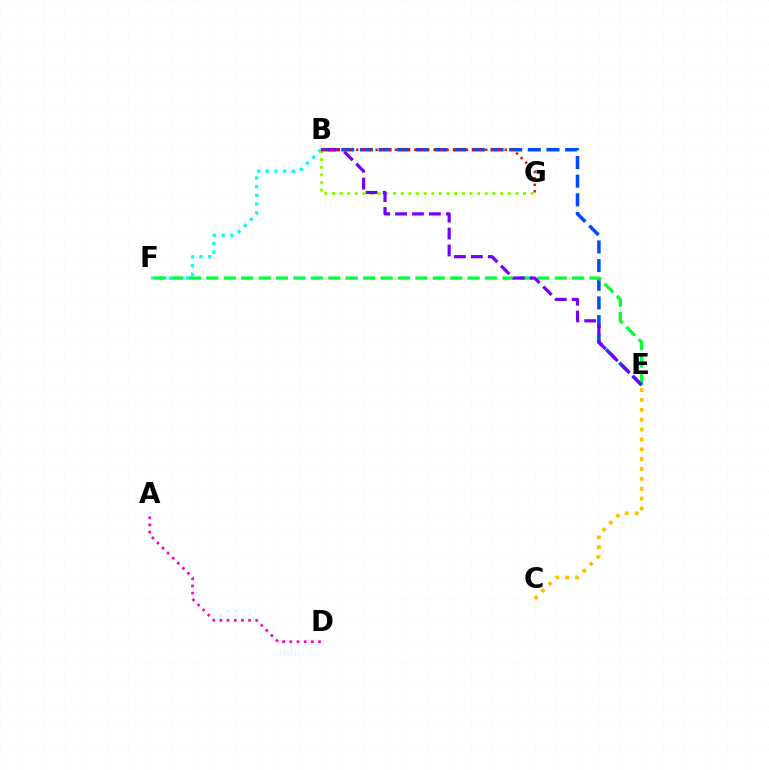{('A', 'D'): [{'color': '#ff00cf', 'line_style': 'dotted', 'thickness': 1.95}], ('B', 'F'): [{'color': '#00fff6', 'line_style': 'dotted', 'thickness': 2.36}], ('B', 'E'): [{'color': '#004bff', 'line_style': 'dashed', 'thickness': 2.53}, {'color': '#7200ff', 'line_style': 'dashed', 'thickness': 2.3}], ('C', 'E'): [{'color': '#ffbd00', 'line_style': 'dotted', 'thickness': 2.68}], ('E', 'F'): [{'color': '#00ff39', 'line_style': 'dashed', 'thickness': 2.37}], ('B', 'G'): [{'color': '#84ff00', 'line_style': 'dotted', 'thickness': 2.08}, {'color': '#ff0000', 'line_style': 'dotted', 'thickness': 1.75}]}